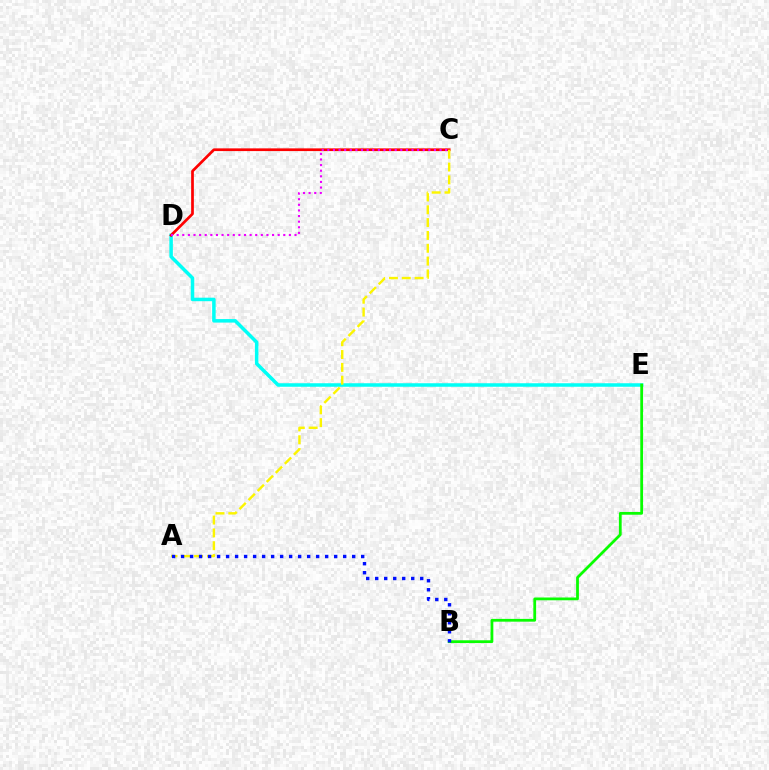{('D', 'E'): [{'color': '#00fff6', 'line_style': 'solid', 'thickness': 2.53}], ('B', 'E'): [{'color': '#08ff00', 'line_style': 'solid', 'thickness': 2.0}], ('C', 'D'): [{'color': '#ff0000', 'line_style': 'solid', 'thickness': 1.95}, {'color': '#ee00ff', 'line_style': 'dotted', 'thickness': 1.52}], ('A', 'C'): [{'color': '#fcf500', 'line_style': 'dashed', 'thickness': 1.74}], ('A', 'B'): [{'color': '#0010ff', 'line_style': 'dotted', 'thickness': 2.45}]}